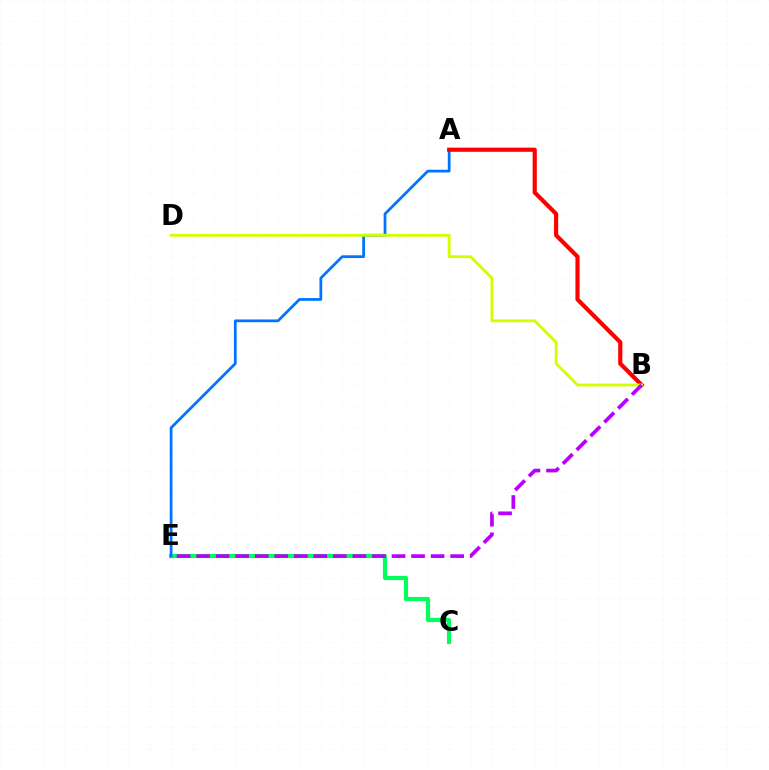{('C', 'E'): [{'color': '#00ff5c', 'line_style': 'solid', 'thickness': 2.98}], ('A', 'E'): [{'color': '#0074ff', 'line_style': 'solid', 'thickness': 1.98}], ('A', 'B'): [{'color': '#ff0000', 'line_style': 'solid', 'thickness': 3.0}], ('B', 'D'): [{'color': '#d1ff00', 'line_style': 'solid', 'thickness': 2.03}], ('B', 'E'): [{'color': '#b900ff', 'line_style': 'dashed', 'thickness': 2.66}]}